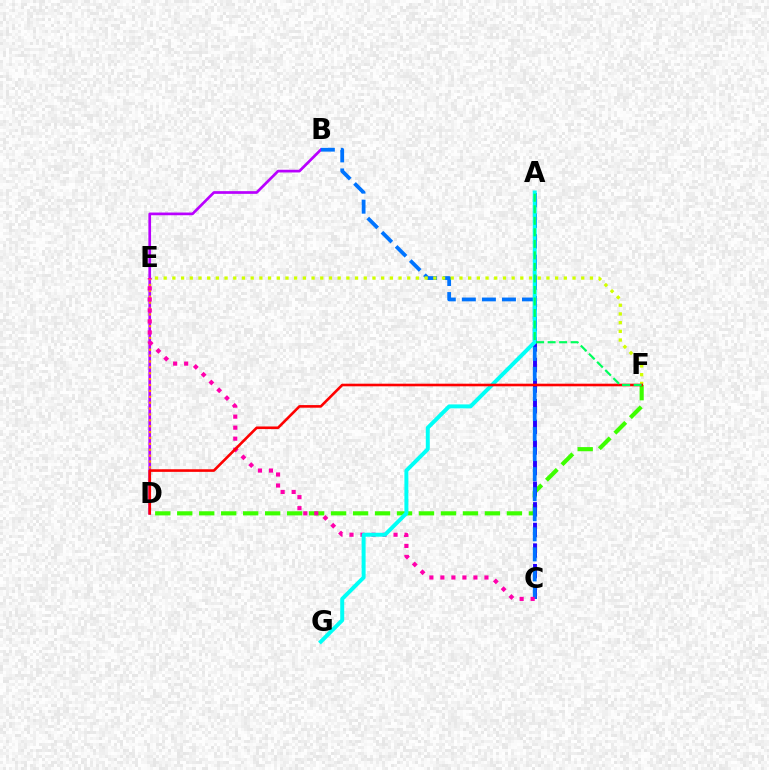{('D', 'F'): [{'color': '#3dff00', 'line_style': 'dashed', 'thickness': 2.99}, {'color': '#ff0000', 'line_style': 'solid', 'thickness': 1.88}], ('B', 'D'): [{'color': '#b900ff', 'line_style': 'solid', 'thickness': 1.94}], ('A', 'C'): [{'color': '#2500ff', 'line_style': 'dashed', 'thickness': 2.8}], ('D', 'E'): [{'color': '#ff9400', 'line_style': 'dotted', 'thickness': 1.6}], ('B', 'C'): [{'color': '#0074ff', 'line_style': 'dashed', 'thickness': 2.72}], ('E', 'F'): [{'color': '#d1ff00', 'line_style': 'dotted', 'thickness': 2.36}], ('C', 'E'): [{'color': '#ff00ac', 'line_style': 'dotted', 'thickness': 2.99}], ('A', 'G'): [{'color': '#00fff6', 'line_style': 'solid', 'thickness': 2.85}], ('A', 'F'): [{'color': '#00ff5c', 'line_style': 'dashed', 'thickness': 1.57}]}